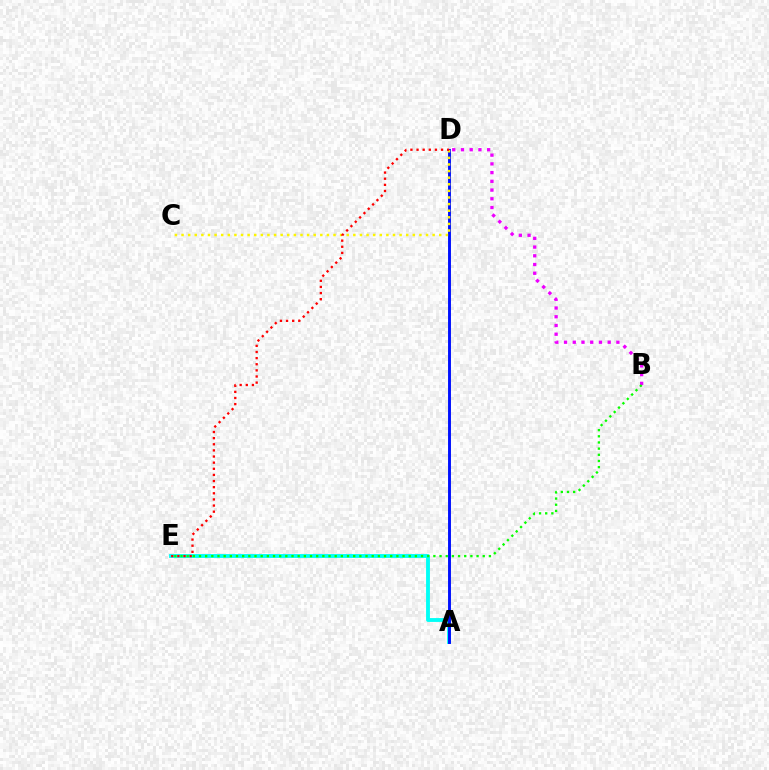{('A', 'E'): [{'color': '#00fff6', 'line_style': 'solid', 'thickness': 2.77}], ('A', 'D'): [{'color': '#0010ff', 'line_style': 'solid', 'thickness': 2.1}], ('B', 'D'): [{'color': '#ee00ff', 'line_style': 'dotted', 'thickness': 2.37}], ('C', 'D'): [{'color': '#fcf500', 'line_style': 'dotted', 'thickness': 1.8}], ('D', 'E'): [{'color': '#ff0000', 'line_style': 'dotted', 'thickness': 1.66}], ('B', 'E'): [{'color': '#08ff00', 'line_style': 'dotted', 'thickness': 1.68}]}